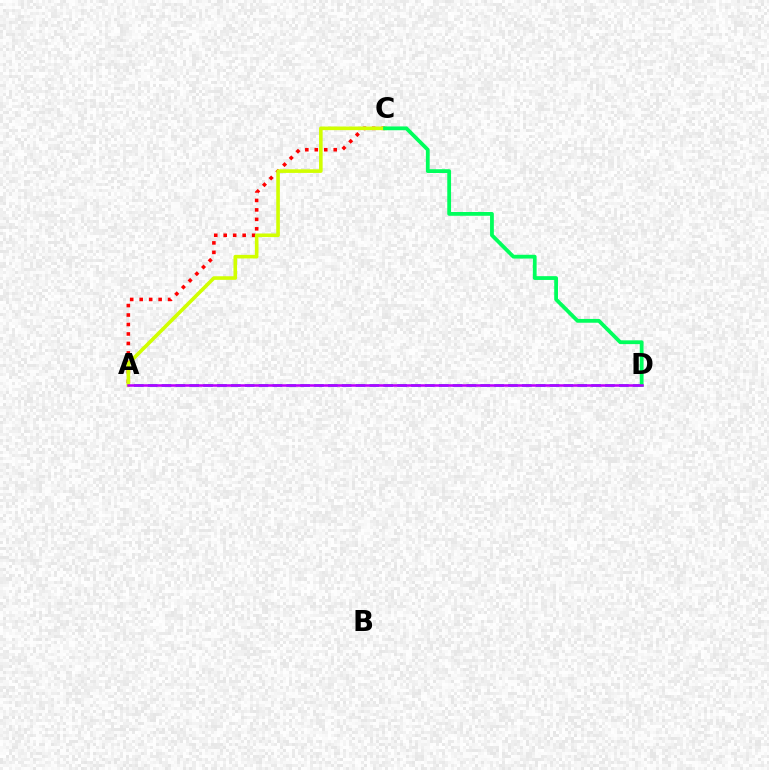{('A', 'C'): [{'color': '#ff0000', 'line_style': 'dotted', 'thickness': 2.57}, {'color': '#d1ff00', 'line_style': 'solid', 'thickness': 2.6}], ('A', 'D'): [{'color': '#0074ff', 'line_style': 'dashed', 'thickness': 1.88}, {'color': '#b900ff', 'line_style': 'solid', 'thickness': 1.83}], ('C', 'D'): [{'color': '#00ff5c', 'line_style': 'solid', 'thickness': 2.73}]}